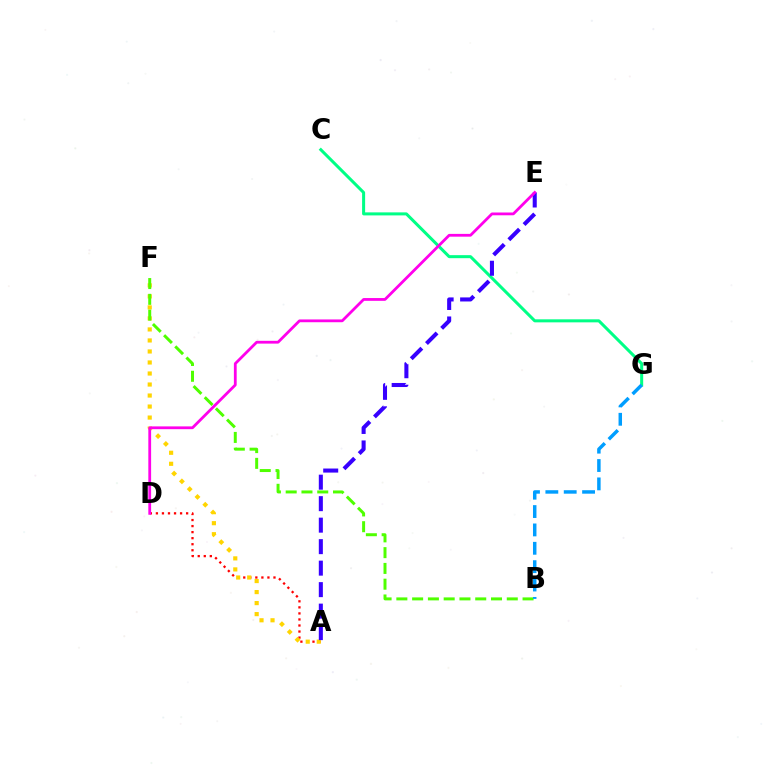{('C', 'G'): [{'color': '#00ff86', 'line_style': 'solid', 'thickness': 2.18}], ('A', 'D'): [{'color': '#ff0000', 'line_style': 'dotted', 'thickness': 1.64}], ('A', 'F'): [{'color': '#ffd500', 'line_style': 'dotted', 'thickness': 2.99}], ('A', 'E'): [{'color': '#3700ff', 'line_style': 'dashed', 'thickness': 2.92}], ('B', 'F'): [{'color': '#4fff00', 'line_style': 'dashed', 'thickness': 2.14}], ('B', 'G'): [{'color': '#009eff', 'line_style': 'dashed', 'thickness': 2.5}], ('D', 'E'): [{'color': '#ff00ed', 'line_style': 'solid', 'thickness': 2.01}]}